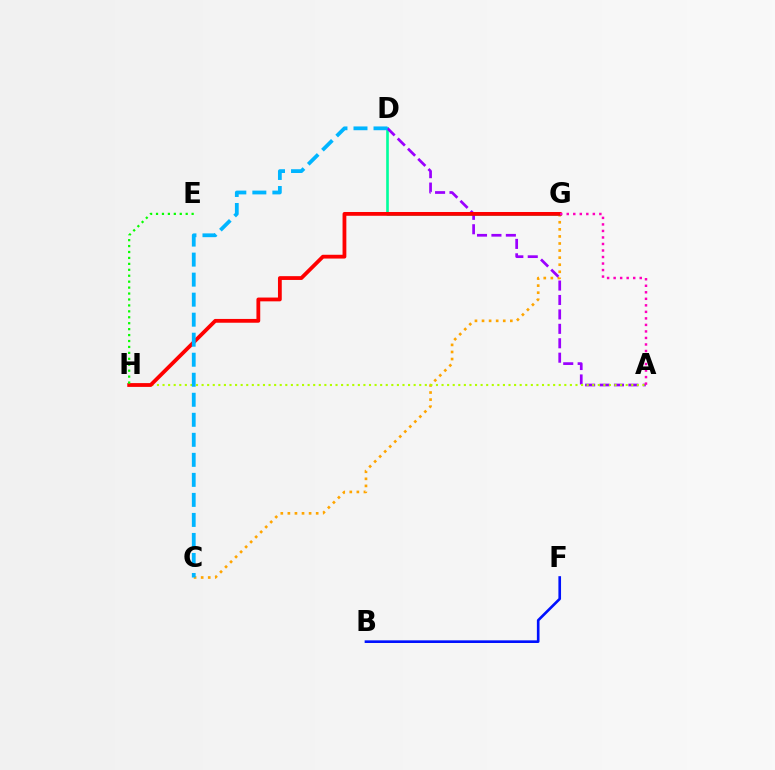{('C', 'G'): [{'color': '#ffa500', 'line_style': 'dotted', 'thickness': 1.92}], ('D', 'G'): [{'color': '#00ff9d', 'line_style': 'solid', 'thickness': 1.89}], ('A', 'D'): [{'color': '#9b00ff', 'line_style': 'dashed', 'thickness': 1.96}], ('A', 'H'): [{'color': '#b3ff00', 'line_style': 'dotted', 'thickness': 1.52}], ('G', 'H'): [{'color': '#ff0000', 'line_style': 'solid', 'thickness': 2.73}], ('E', 'H'): [{'color': '#08ff00', 'line_style': 'dotted', 'thickness': 1.61}], ('A', 'G'): [{'color': '#ff00bd', 'line_style': 'dotted', 'thickness': 1.77}], ('C', 'D'): [{'color': '#00b5ff', 'line_style': 'dashed', 'thickness': 2.72}], ('B', 'F'): [{'color': '#0010ff', 'line_style': 'solid', 'thickness': 1.9}]}